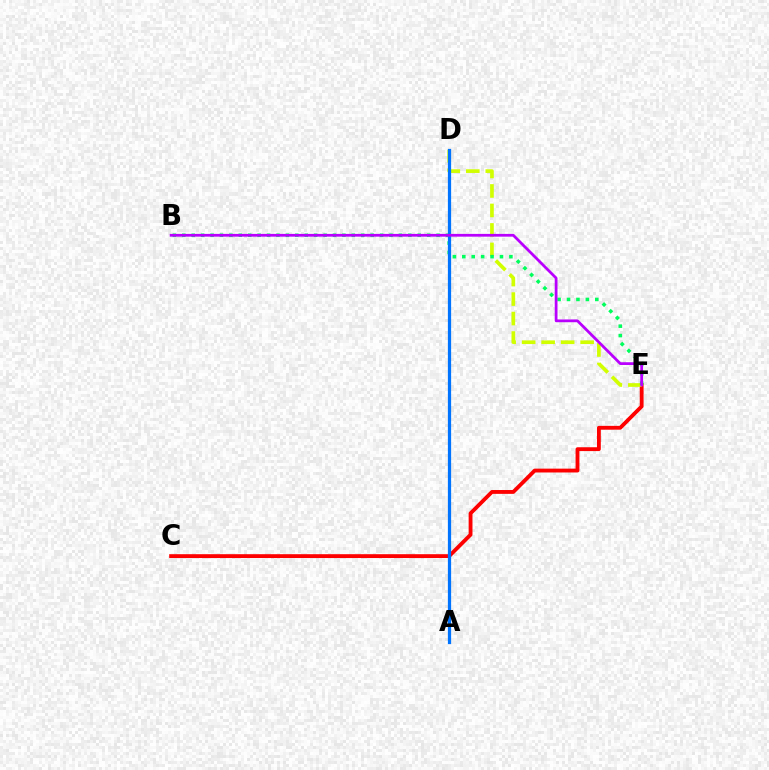{('C', 'E'): [{'color': '#ff0000', 'line_style': 'solid', 'thickness': 2.77}], ('D', 'E'): [{'color': '#d1ff00', 'line_style': 'dashed', 'thickness': 2.65}], ('B', 'E'): [{'color': '#00ff5c', 'line_style': 'dotted', 'thickness': 2.56}, {'color': '#b900ff', 'line_style': 'solid', 'thickness': 1.99}], ('A', 'D'): [{'color': '#0074ff', 'line_style': 'solid', 'thickness': 2.33}]}